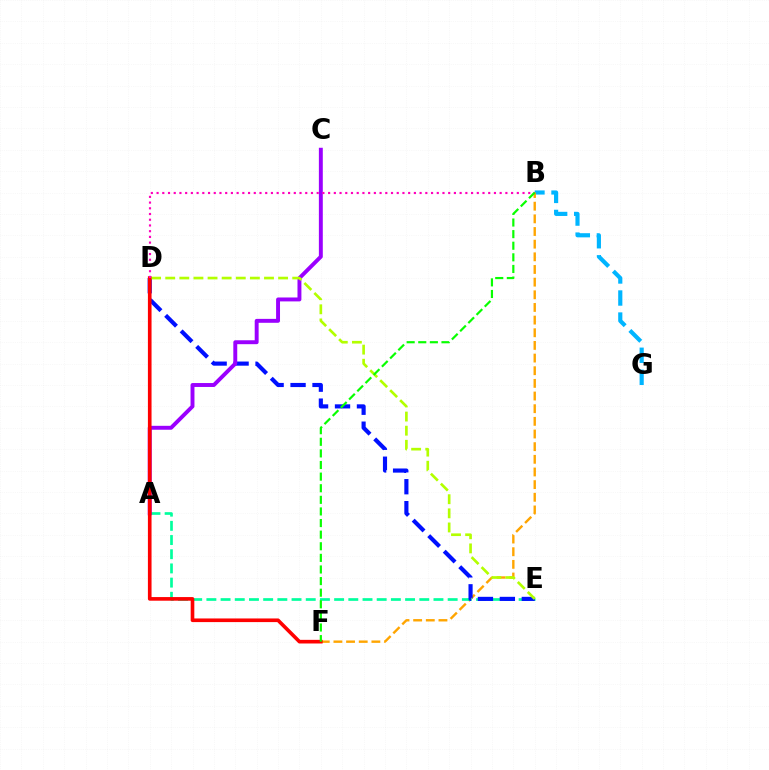{('B', 'G'): [{'color': '#00b5ff', 'line_style': 'dashed', 'thickness': 2.99}], ('B', 'F'): [{'color': '#ffa500', 'line_style': 'dashed', 'thickness': 1.72}, {'color': '#08ff00', 'line_style': 'dashed', 'thickness': 1.58}], ('A', 'E'): [{'color': '#00ff9d', 'line_style': 'dashed', 'thickness': 1.93}], ('D', 'E'): [{'color': '#0010ff', 'line_style': 'dashed', 'thickness': 2.98}, {'color': '#b3ff00', 'line_style': 'dashed', 'thickness': 1.92}], ('A', 'C'): [{'color': '#9b00ff', 'line_style': 'solid', 'thickness': 2.82}], ('D', 'F'): [{'color': '#ff0000', 'line_style': 'solid', 'thickness': 2.62}], ('B', 'D'): [{'color': '#ff00bd', 'line_style': 'dotted', 'thickness': 1.55}]}